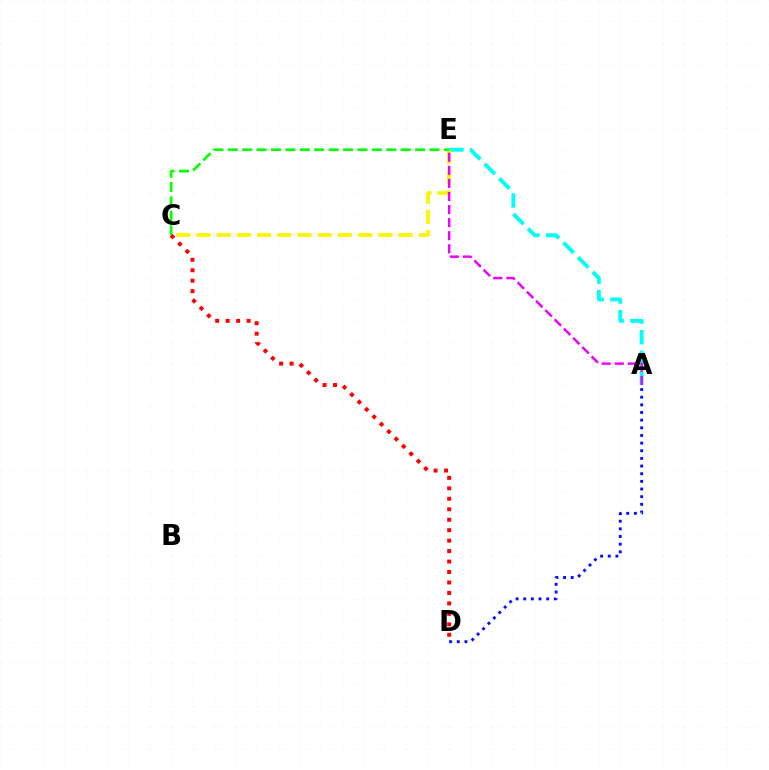{('A', 'D'): [{'color': '#0010ff', 'line_style': 'dotted', 'thickness': 2.08}], ('A', 'E'): [{'color': '#00fff6', 'line_style': 'dashed', 'thickness': 2.81}, {'color': '#ee00ff', 'line_style': 'dashed', 'thickness': 1.78}], ('C', 'E'): [{'color': '#fcf500', 'line_style': 'dashed', 'thickness': 2.75}, {'color': '#08ff00', 'line_style': 'dashed', 'thickness': 1.96}], ('C', 'D'): [{'color': '#ff0000', 'line_style': 'dotted', 'thickness': 2.84}]}